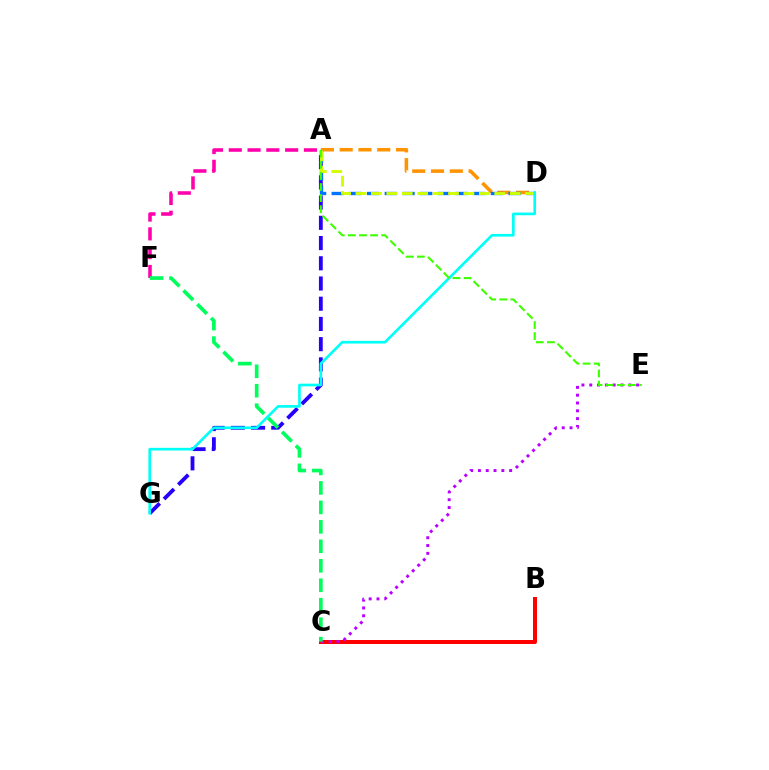{('B', 'C'): [{'color': '#ff0000', 'line_style': 'solid', 'thickness': 2.87}], ('C', 'E'): [{'color': '#b900ff', 'line_style': 'dotted', 'thickness': 2.12}], ('A', 'G'): [{'color': '#2500ff', 'line_style': 'dashed', 'thickness': 2.75}], ('A', 'F'): [{'color': '#ff00ac', 'line_style': 'dashed', 'thickness': 2.55}], ('A', 'D'): [{'color': '#ff9400', 'line_style': 'dashed', 'thickness': 2.55}, {'color': '#0074ff', 'line_style': 'dashed', 'thickness': 2.4}, {'color': '#d1ff00', 'line_style': 'dashed', 'thickness': 2.09}], ('D', 'G'): [{'color': '#00fff6', 'line_style': 'solid', 'thickness': 1.91}], ('A', 'E'): [{'color': '#3dff00', 'line_style': 'dashed', 'thickness': 1.51}], ('C', 'F'): [{'color': '#00ff5c', 'line_style': 'dashed', 'thickness': 2.64}]}